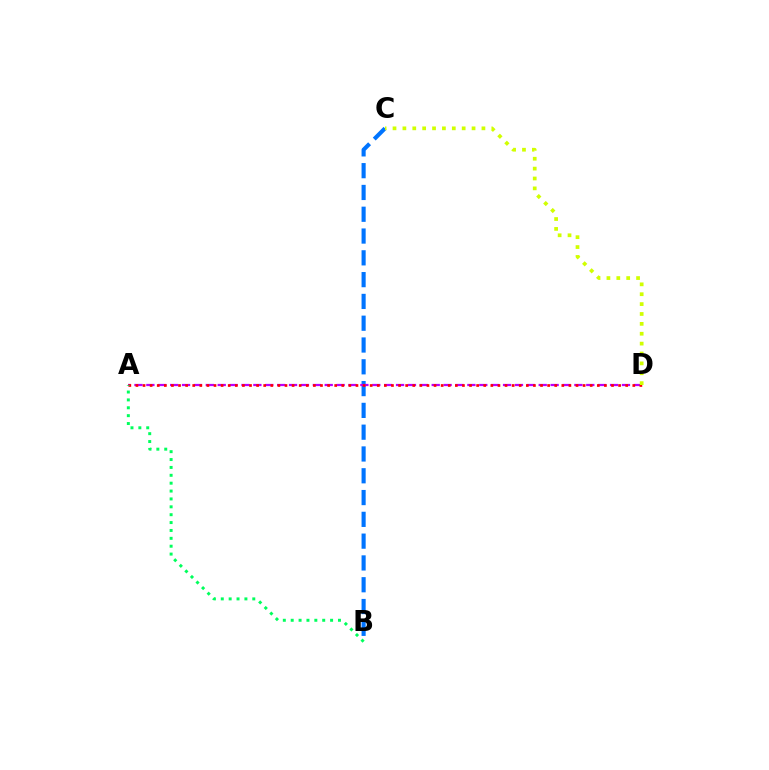{('B', 'C'): [{'color': '#0074ff', 'line_style': 'dashed', 'thickness': 2.96}], ('A', 'D'): [{'color': '#b900ff', 'line_style': 'dashed', 'thickness': 1.62}, {'color': '#ff0000', 'line_style': 'dotted', 'thickness': 1.93}], ('A', 'B'): [{'color': '#00ff5c', 'line_style': 'dotted', 'thickness': 2.14}], ('C', 'D'): [{'color': '#d1ff00', 'line_style': 'dotted', 'thickness': 2.68}]}